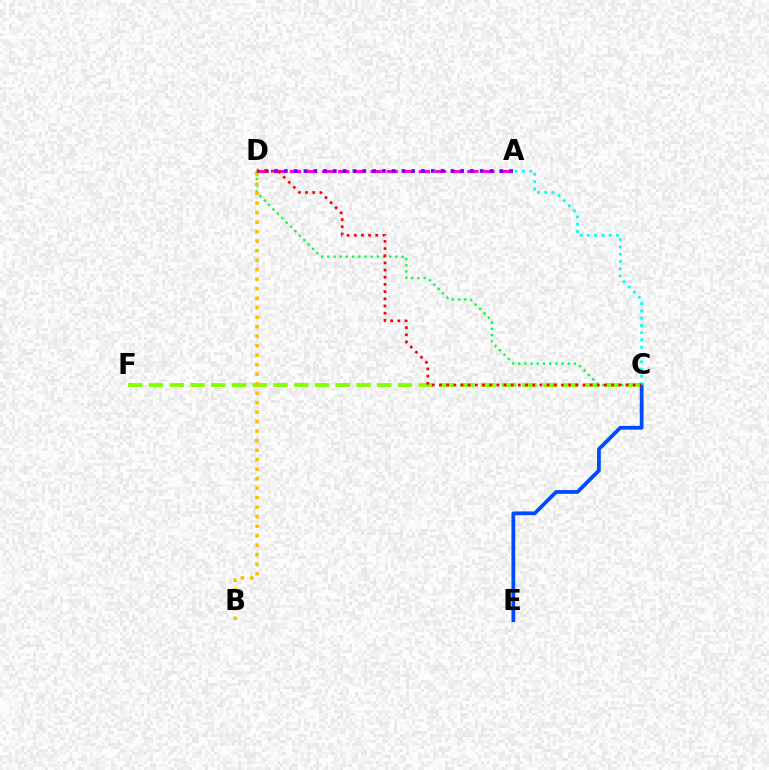{('C', 'D'): [{'color': '#00ff39', 'line_style': 'dotted', 'thickness': 1.68}, {'color': '#ff0000', 'line_style': 'dotted', 'thickness': 1.95}], ('C', 'F'): [{'color': '#84ff00', 'line_style': 'dashed', 'thickness': 2.82}], ('A', 'D'): [{'color': '#ff00cf', 'line_style': 'dashed', 'thickness': 2.19}, {'color': '#7200ff', 'line_style': 'dotted', 'thickness': 2.66}], ('C', 'E'): [{'color': '#004bff', 'line_style': 'solid', 'thickness': 2.71}], ('A', 'C'): [{'color': '#00fff6', 'line_style': 'dotted', 'thickness': 1.98}], ('B', 'D'): [{'color': '#ffbd00', 'line_style': 'dotted', 'thickness': 2.58}]}